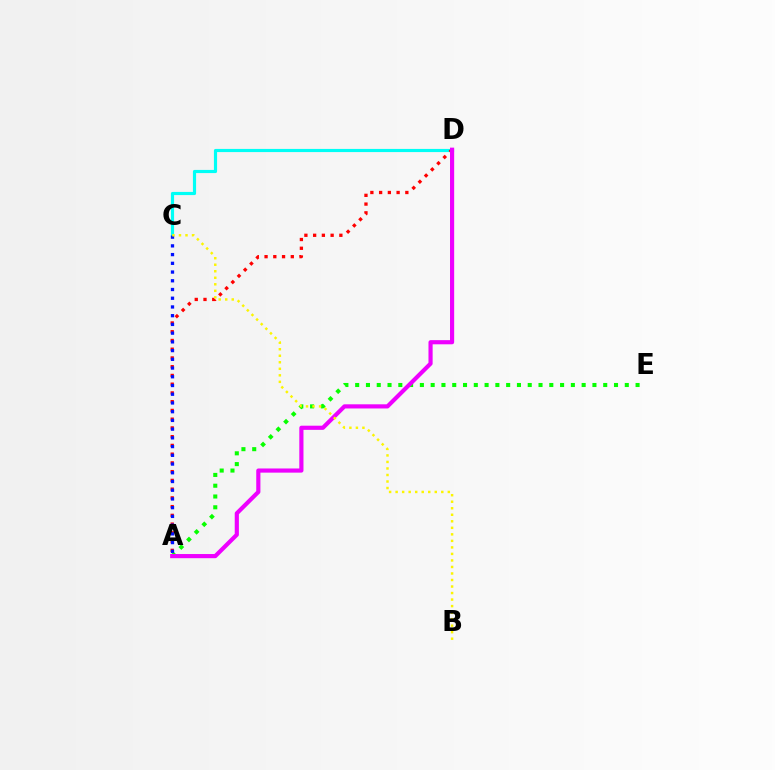{('C', 'D'): [{'color': '#00fff6', 'line_style': 'solid', 'thickness': 2.27}], ('A', 'E'): [{'color': '#08ff00', 'line_style': 'dotted', 'thickness': 2.93}], ('A', 'D'): [{'color': '#ff0000', 'line_style': 'dotted', 'thickness': 2.38}, {'color': '#ee00ff', 'line_style': 'solid', 'thickness': 2.99}], ('A', 'C'): [{'color': '#0010ff', 'line_style': 'dotted', 'thickness': 2.37}], ('B', 'C'): [{'color': '#fcf500', 'line_style': 'dotted', 'thickness': 1.77}]}